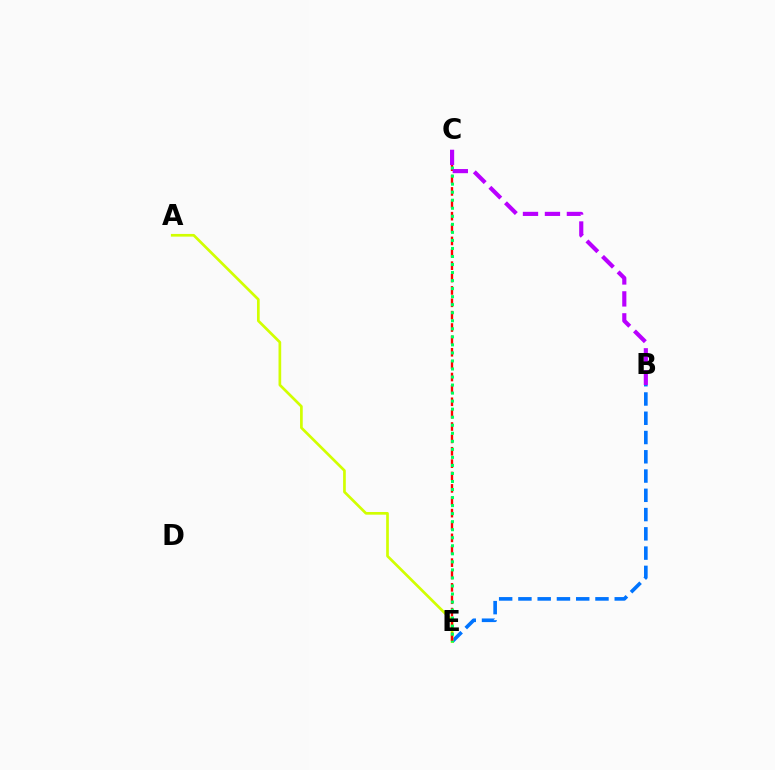{('B', 'E'): [{'color': '#0074ff', 'line_style': 'dashed', 'thickness': 2.62}], ('A', 'E'): [{'color': '#d1ff00', 'line_style': 'solid', 'thickness': 1.94}], ('C', 'E'): [{'color': '#ff0000', 'line_style': 'dashed', 'thickness': 1.68}, {'color': '#00ff5c', 'line_style': 'dotted', 'thickness': 2.18}], ('B', 'C'): [{'color': '#b900ff', 'line_style': 'dashed', 'thickness': 2.98}]}